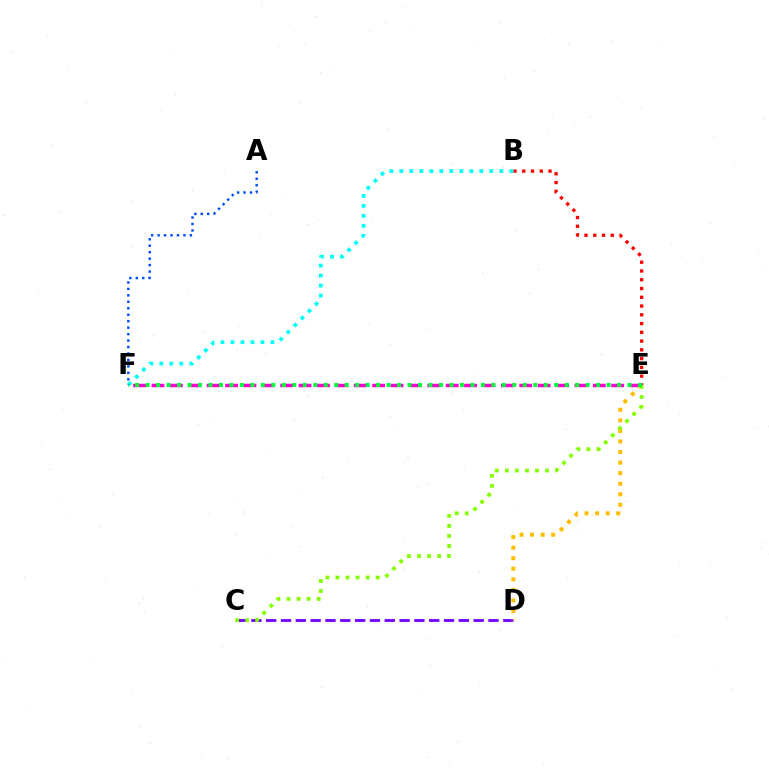{('C', 'D'): [{'color': '#7200ff', 'line_style': 'dashed', 'thickness': 2.01}], ('B', 'E'): [{'color': '#ff0000', 'line_style': 'dotted', 'thickness': 2.38}], ('E', 'F'): [{'color': '#ff00cf', 'line_style': 'dashed', 'thickness': 2.5}, {'color': '#00ff39', 'line_style': 'dotted', 'thickness': 2.85}], ('D', 'E'): [{'color': '#ffbd00', 'line_style': 'dotted', 'thickness': 2.87}], ('B', 'F'): [{'color': '#00fff6', 'line_style': 'dotted', 'thickness': 2.72}], ('C', 'E'): [{'color': '#84ff00', 'line_style': 'dotted', 'thickness': 2.73}], ('A', 'F'): [{'color': '#004bff', 'line_style': 'dotted', 'thickness': 1.75}]}